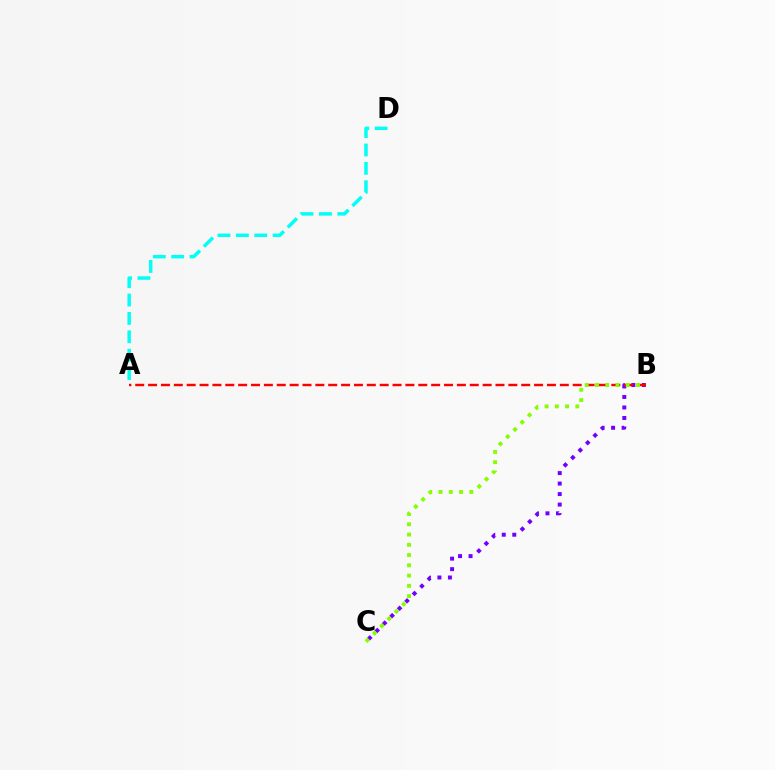{('B', 'C'): [{'color': '#7200ff', 'line_style': 'dotted', 'thickness': 2.85}, {'color': '#84ff00', 'line_style': 'dotted', 'thickness': 2.79}], ('A', 'B'): [{'color': '#ff0000', 'line_style': 'dashed', 'thickness': 1.75}], ('A', 'D'): [{'color': '#00fff6', 'line_style': 'dashed', 'thickness': 2.5}]}